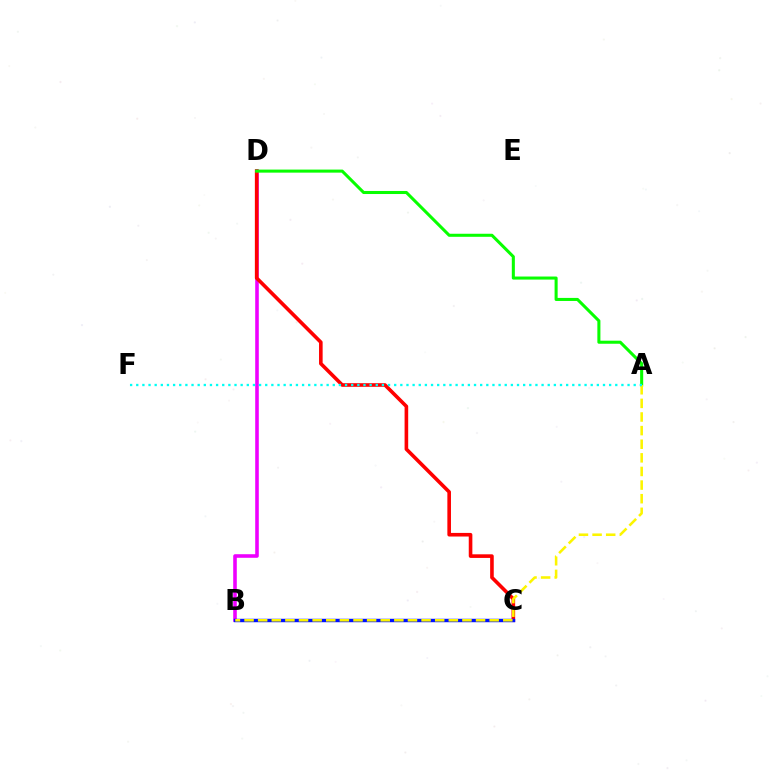{('B', 'D'): [{'color': '#ee00ff', 'line_style': 'solid', 'thickness': 2.58}], ('C', 'D'): [{'color': '#ff0000', 'line_style': 'solid', 'thickness': 2.6}], ('A', 'D'): [{'color': '#08ff00', 'line_style': 'solid', 'thickness': 2.2}], ('B', 'C'): [{'color': '#0010ff', 'line_style': 'solid', 'thickness': 2.47}], ('A', 'B'): [{'color': '#fcf500', 'line_style': 'dashed', 'thickness': 1.85}], ('A', 'F'): [{'color': '#00fff6', 'line_style': 'dotted', 'thickness': 1.67}]}